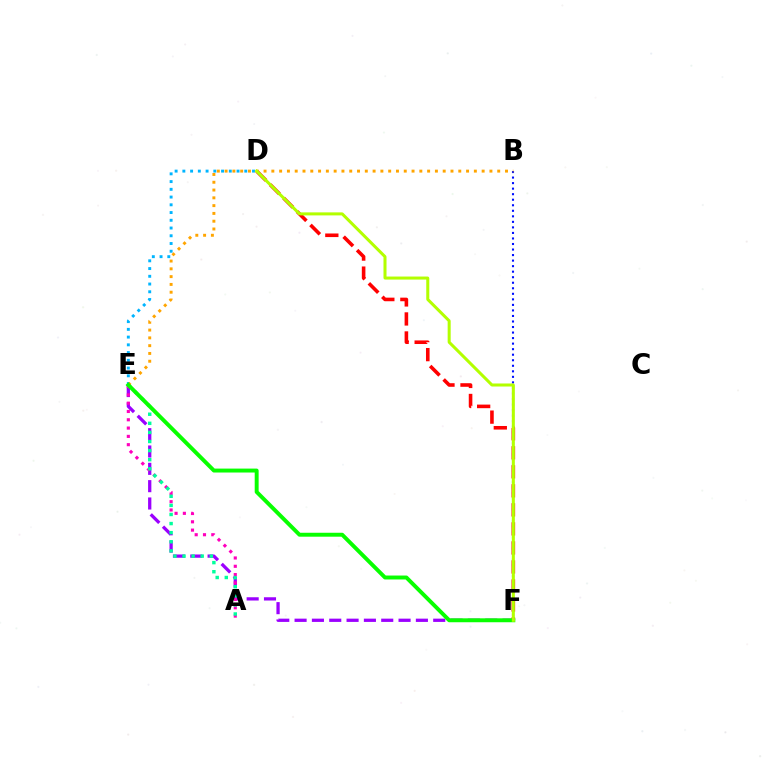{('E', 'F'): [{'color': '#9b00ff', 'line_style': 'dashed', 'thickness': 2.35}, {'color': '#08ff00', 'line_style': 'solid', 'thickness': 2.83}], ('A', 'E'): [{'color': '#ff00bd', 'line_style': 'dotted', 'thickness': 2.26}, {'color': '#00ff9d', 'line_style': 'dotted', 'thickness': 2.47}], ('B', 'F'): [{'color': '#0010ff', 'line_style': 'dotted', 'thickness': 1.5}], ('D', 'E'): [{'color': '#00b5ff', 'line_style': 'dotted', 'thickness': 2.1}], ('D', 'F'): [{'color': '#ff0000', 'line_style': 'dashed', 'thickness': 2.58}, {'color': '#b3ff00', 'line_style': 'solid', 'thickness': 2.18}], ('B', 'E'): [{'color': '#ffa500', 'line_style': 'dotted', 'thickness': 2.12}]}